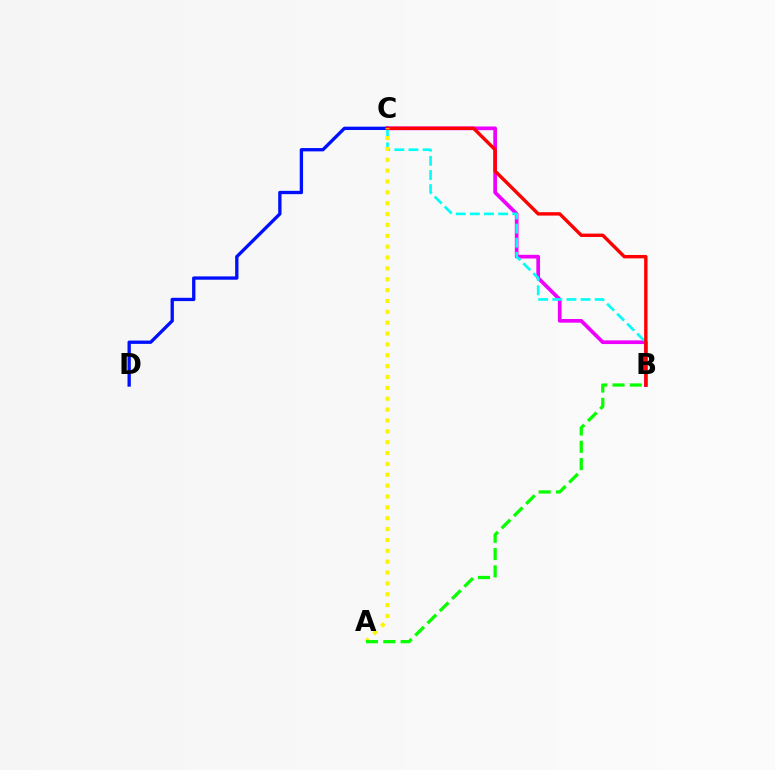{('B', 'C'): [{'color': '#ee00ff', 'line_style': 'solid', 'thickness': 2.66}, {'color': '#00fff6', 'line_style': 'dashed', 'thickness': 1.92}, {'color': '#ff0000', 'line_style': 'solid', 'thickness': 2.44}], ('C', 'D'): [{'color': '#0010ff', 'line_style': 'solid', 'thickness': 2.39}], ('A', 'C'): [{'color': '#fcf500', 'line_style': 'dotted', 'thickness': 2.95}], ('A', 'B'): [{'color': '#08ff00', 'line_style': 'dashed', 'thickness': 2.35}]}